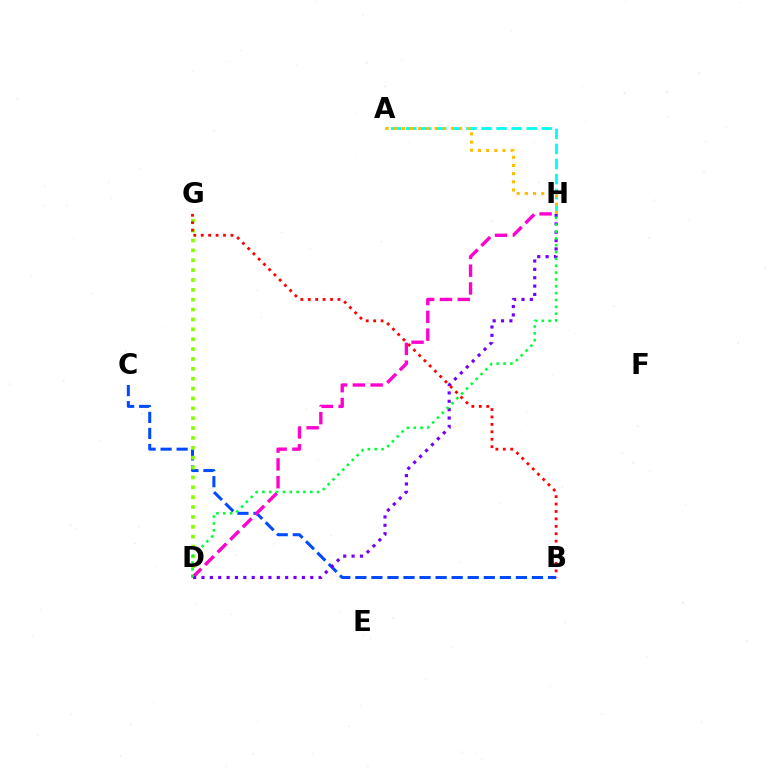{('A', 'H'): [{'color': '#00fff6', 'line_style': 'dashed', 'thickness': 2.05}, {'color': '#ffbd00', 'line_style': 'dotted', 'thickness': 2.22}], ('B', 'C'): [{'color': '#004bff', 'line_style': 'dashed', 'thickness': 2.18}], ('D', 'G'): [{'color': '#84ff00', 'line_style': 'dotted', 'thickness': 2.68}], ('D', 'H'): [{'color': '#ff00cf', 'line_style': 'dashed', 'thickness': 2.42}, {'color': '#7200ff', 'line_style': 'dotted', 'thickness': 2.27}, {'color': '#00ff39', 'line_style': 'dotted', 'thickness': 1.86}], ('B', 'G'): [{'color': '#ff0000', 'line_style': 'dotted', 'thickness': 2.02}]}